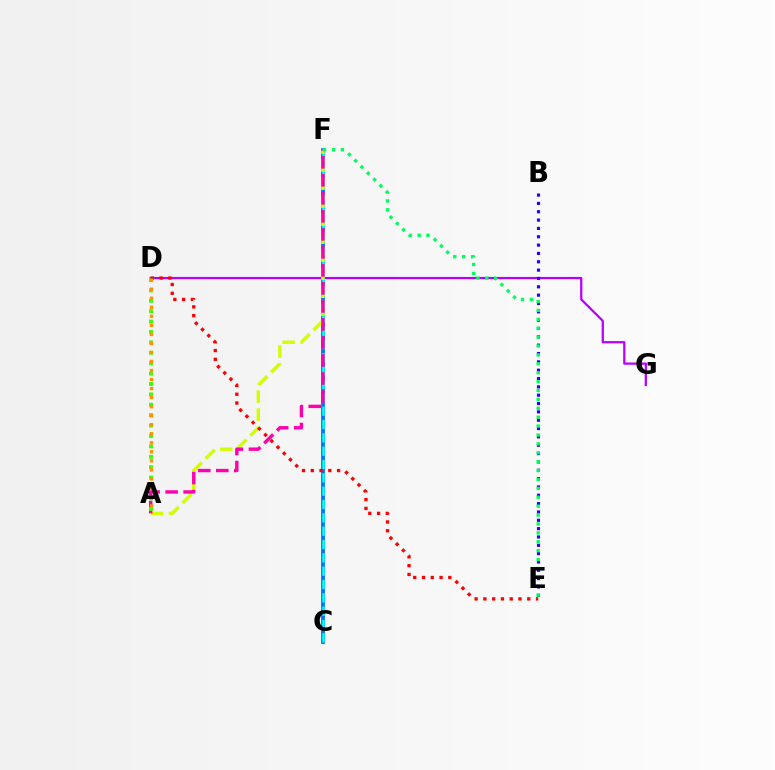{('D', 'G'): [{'color': '#b900ff', 'line_style': 'solid', 'thickness': 1.63}], ('C', 'F'): [{'color': '#0074ff', 'line_style': 'solid', 'thickness': 2.75}, {'color': '#00fff6', 'line_style': 'dashed', 'thickness': 1.81}], ('A', 'F'): [{'color': '#d1ff00', 'line_style': 'dashed', 'thickness': 2.45}, {'color': '#ff00ac', 'line_style': 'dashed', 'thickness': 2.45}], ('B', 'E'): [{'color': '#2500ff', 'line_style': 'dotted', 'thickness': 2.27}], ('A', 'D'): [{'color': '#3dff00', 'line_style': 'dotted', 'thickness': 2.83}, {'color': '#ff9400', 'line_style': 'dotted', 'thickness': 2.45}], ('D', 'E'): [{'color': '#ff0000', 'line_style': 'dotted', 'thickness': 2.38}], ('E', 'F'): [{'color': '#00ff5c', 'line_style': 'dotted', 'thickness': 2.42}]}